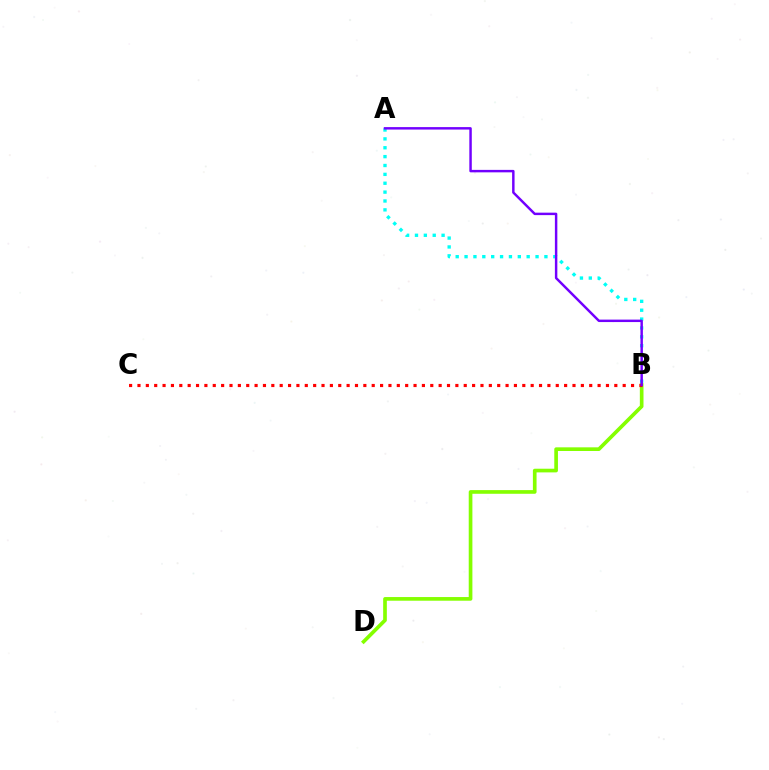{('A', 'B'): [{'color': '#00fff6', 'line_style': 'dotted', 'thickness': 2.41}, {'color': '#7200ff', 'line_style': 'solid', 'thickness': 1.77}], ('B', 'D'): [{'color': '#84ff00', 'line_style': 'solid', 'thickness': 2.64}], ('B', 'C'): [{'color': '#ff0000', 'line_style': 'dotted', 'thickness': 2.27}]}